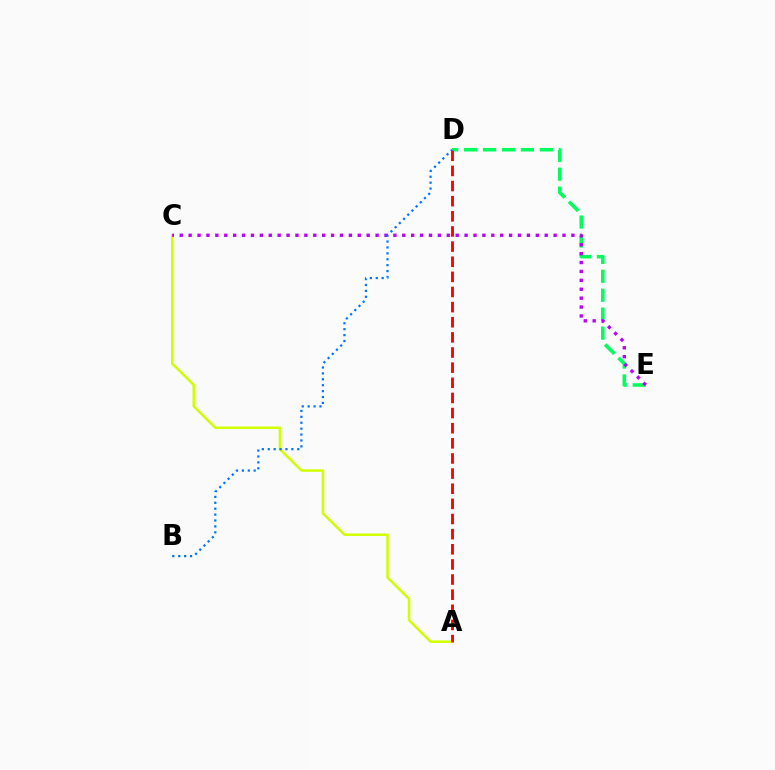{('D', 'E'): [{'color': '#00ff5c', 'line_style': 'dashed', 'thickness': 2.57}], ('A', 'C'): [{'color': '#d1ff00', 'line_style': 'solid', 'thickness': 1.81}], ('C', 'E'): [{'color': '#b900ff', 'line_style': 'dotted', 'thickness': 2.42}], ('A', 'D'): [{'color': '#ff0000', 'line_style': 'dashed', 'thickness': 2.06}], ('B', 'D'): [{'color': '#0074ff', 'line_style': 'dotted', 'thickness': 1.6}]}